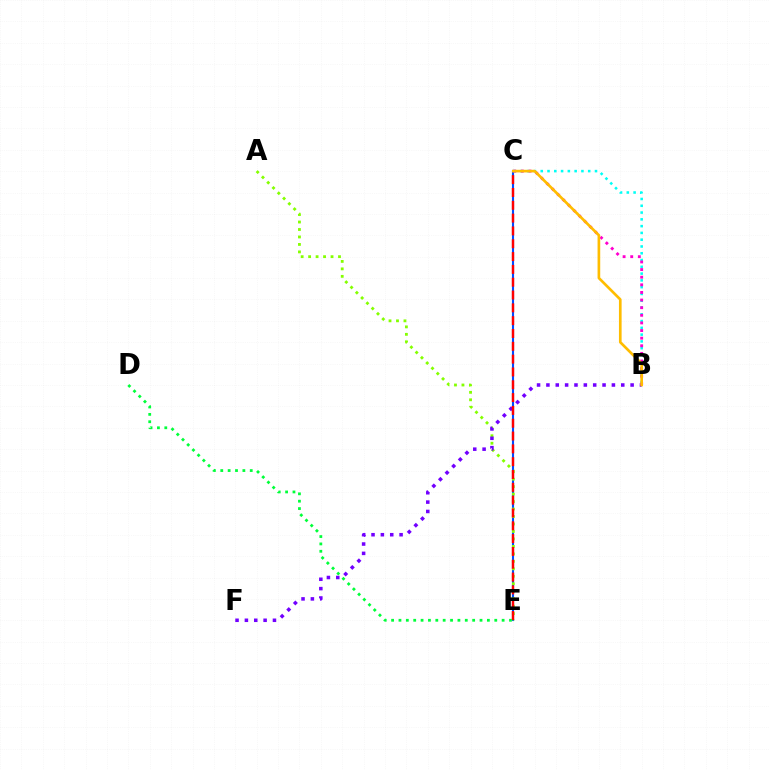{('B', 'C'): [{'color': '#00fff6', 'line_style': 'dotted', 'thickness': 1.84}, {'color': '#ff00cf', 'line_style': 'dotted', 'thickness': 2.07}, {'color': '#ffbd00', 'line_style': 'solid', 'thickness': 1.92}], ('C', 'E'): [{'color': '#004bff', 'line_style': 'solid', 'thickness': 1.52}, {'color': '#ff0000', 'line_style': 'dashed', 'thickness': 1.74}], ('A', 'E'): [{'color': '#84ff00', 'line_style': 'dotted', 'thickness': 2.03}], ('B', 'F'): [{'color': '#7200ff', 'line_style': 'dotted', 'thickness': 2.54}], ('D', 'E'): [{'color': '#00ff39', 'line_style': 'dotted', 'thickness': 2.0}]}